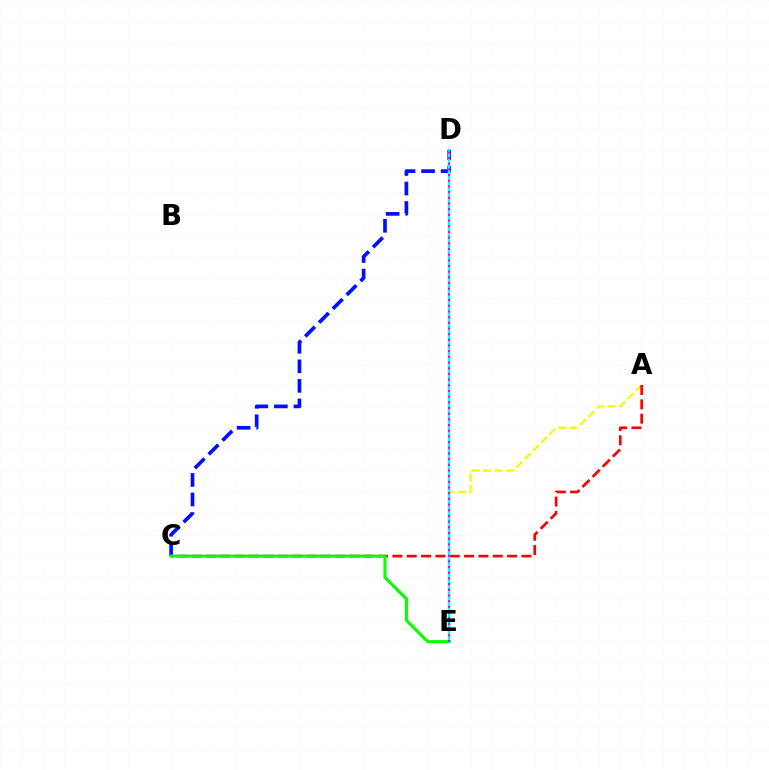{('A', 'E'): [{'color': '#fcf500', 'line_style': 'dashed', 'thickness': 1.58}], ('A', 'C'): [{'color': '#ff0000', 'line_style': 'dashed', 'thickness': 1.95}], ('C', 'D'): [{'color': '#0010ff', 'line_style': 'dashed', 'thickness': 2.66}], ('C', 'E'): [{'color': '#08ff00', 'line_style': 'solid', 'thickness': 2.24}], ('D', 'E'): [{'color': '#00fff6', 'line_style': 'solid', 'thickness': 1.7}, {'color': '#ee00ff', 'line_style': 'dotted', 'thickness': 1.54}]}